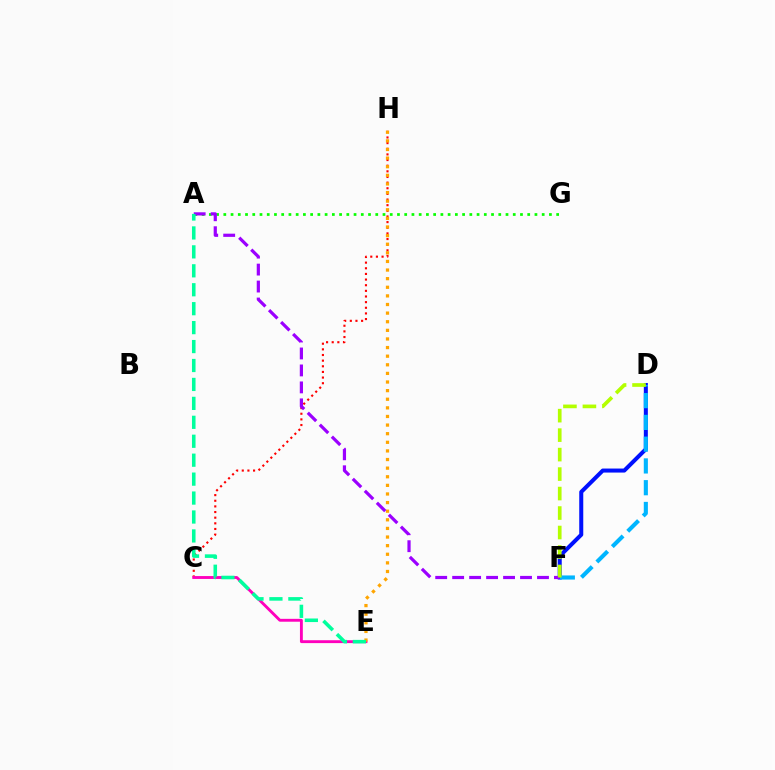{('C', 'H'): [{'color': '#ff0000', 'line_style': 'dotted', 'thickness': 1.53}], ('C', 'E'): [{'color': '#ff00bd', 'line_style': 'solid', 'thickness': 2.07}], ('D', 'F'): [{'color': '#0010ff', 'line_style': 'solid', 'thickness': 2.9}, {'color': '#00b5ff', 'line_style': 'dashed', 'thickness': 2.96}, {'color': '#b3ff00', 'line_style': 'dashed', 'thickness': 2.65}], ('E', 'H'): [{'color': '#ffa500', 'line_style': 'dotted', 'thickness': 2.34}], ('A', 'G'): [{'color': '#08ff00', 'line_style': 'dotted', 'thickness': 1.97}], ('A', 'F'): [{'color': '#9b00ff', 'line_style': 'dashed', 'thickness': 2.3}], ('A', 'E'): [{'color': '#00ff9d', 'line_style': 'dashed', 'thickness': 2.57}]}